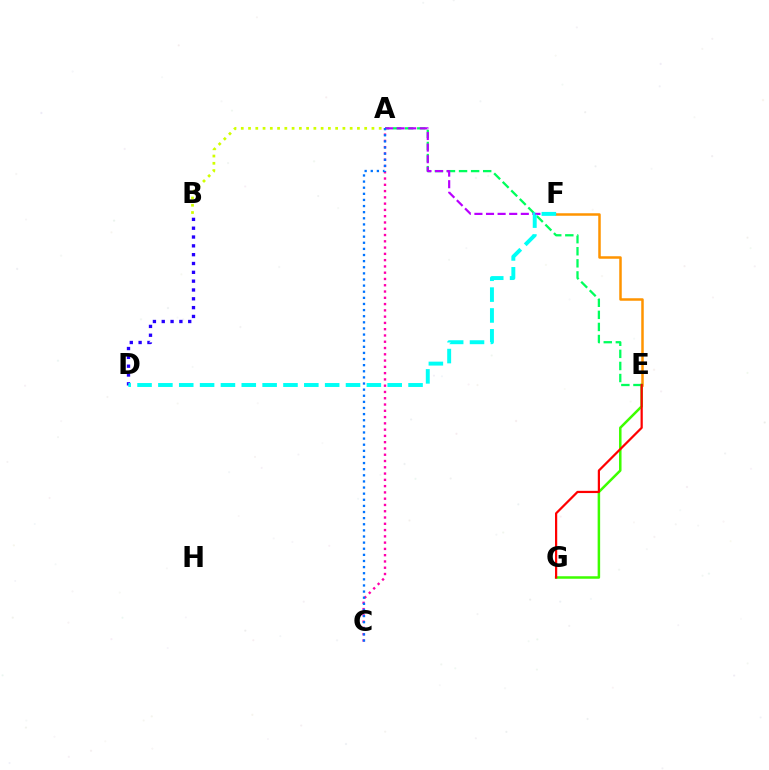{('E', 'F'): [{'color': '#ff9400', 'line_style': 'solid', 'thickness': 1.81}], ('A', 'C'): [{'color': '#ff00ac', 'line_style': 'dotted', 'thickness': 1.71}, {'color': '#0074ff', 'line_style': 'dotted', 'thickness': 1.66}], ('B', 'D'): [{'color': '#2500ff', 'line_style': 'dotted', 'thickness': 2.4}], ('A', 'E'): [{'color': '#00ff5c', 'line_style': 'dashed', 'thickness': 1.64}], ('A', 'B'): [{'color': '#d1ff00', 'line_style': 'dotted', 'thickness': 1.97}], ('E', 'G'): [{'color': '#3dff00', 'line_style': 'solid', 'thickness': 1.8}, {'color': '#ff0000', 'line_style': 'solid', 'thickness': 1.6}], ('A', 'F'): [{'color': '#b900ff', 'line_style': 'dashed', 'thickness': 1.58}], ('D', 'F'): [{'color': '#00fff6', 'line_style': 'dashed', 'thickness': 2.83}]}